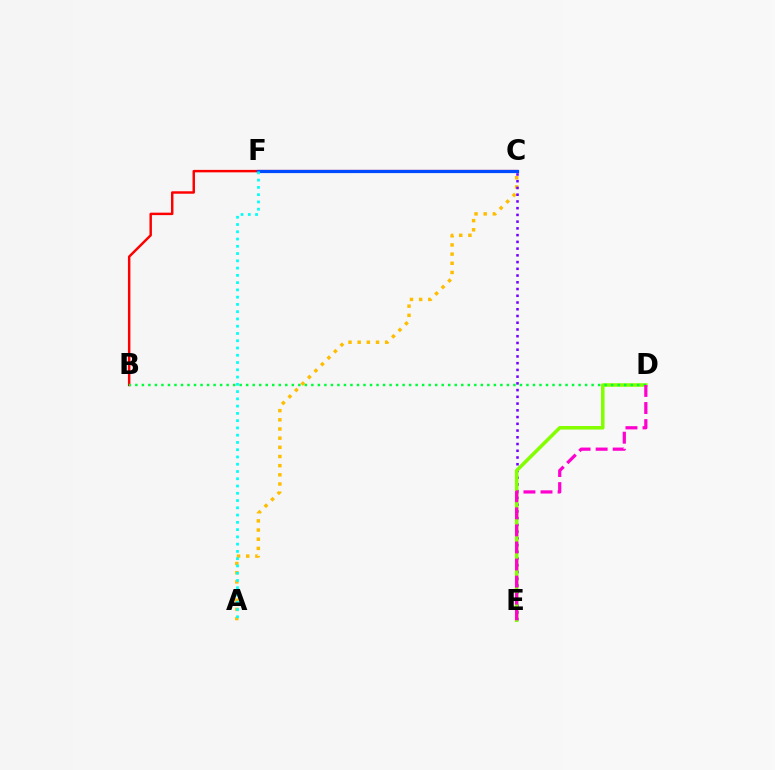{('B', 'C'): [{'color': '#ff0000', 'line_style': 'solid', 'thickness': 1.77}], ('C', 'F'): [{'color': '#004bff', 'line_style': 'solid', 'thickness': 2.3}], ('A', 'C'): [{'color': '#ffbd00', 'line_style': 'dotted', 'thickness': 2.49}], ('C', 'E'): [{'color': '#7200ff', 'line_style': 'dotted', 'thickness': 1.83}], ('D', 'E'): [{'color': '#84ff00', 'line_style': 'solid', 'thickness': 2.55}, {'color': '#ff00cf', 'line_style': 'dashed', 'thickness': 2.32}], ('B', 'D'): [{'color': '#00ff39', 'line_style': 'dotted', 'thickness': 1.77}], ('A', 'F'): [{'color': '#00fff6', 'line_style': 'dotted', 'thickness': 1.97}]}